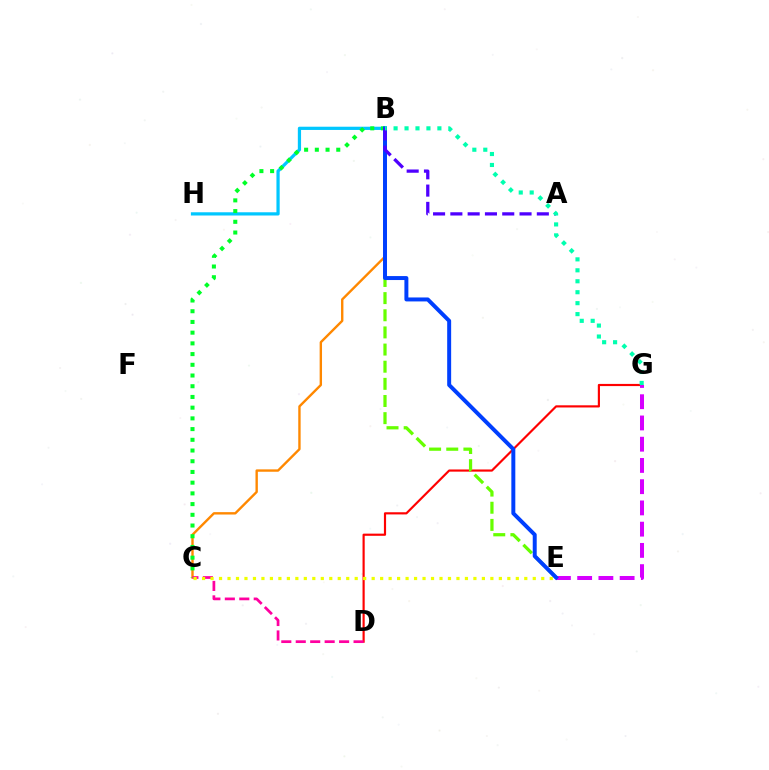{('B', 'C'): [{'color': '#ff8800', 'line_style': 'solid', 'thickness': 1.72}, {'color': '#00ff27', 'line_style': 'dotted', 'thickness': 2.91}], ('B', 'H'): [{'color': '#00c7ff', 'line_style': 'solid', 'thickness': 2.32}], ('D', 'G'): [{'color': '#ff0000', 'line_style': 'solid', 'thickness': 1.56}], ('C', 'D'): [{'color': '#ff00a0', 'line_style': 'dashed', 'thickness': 1.96}], ('B', 'E'): [{'color': '#66ff00', 'line_style': 'dashed', 'thickness': 2.33}, {'color': '#003fff', 'line_style': 'solid', 'thickness': 2.86}], ('C', 'E'): [{'color': '#eeff00', 'line_style': 'dotted', 'thickness': 2.3}], ('E', 'G'): [{'color': '#d600ff', 'line_style': 'dashed', 'thickness': 2.89}], ('A', 'B'): [{'color': '#4f00ff', 'line_style': 'dashed', 'thickness': 2.35}], ('B', 'G'): [{'color': '#00ffaf', 'line_style': 'dotted', 'thickness': 2.98}]}